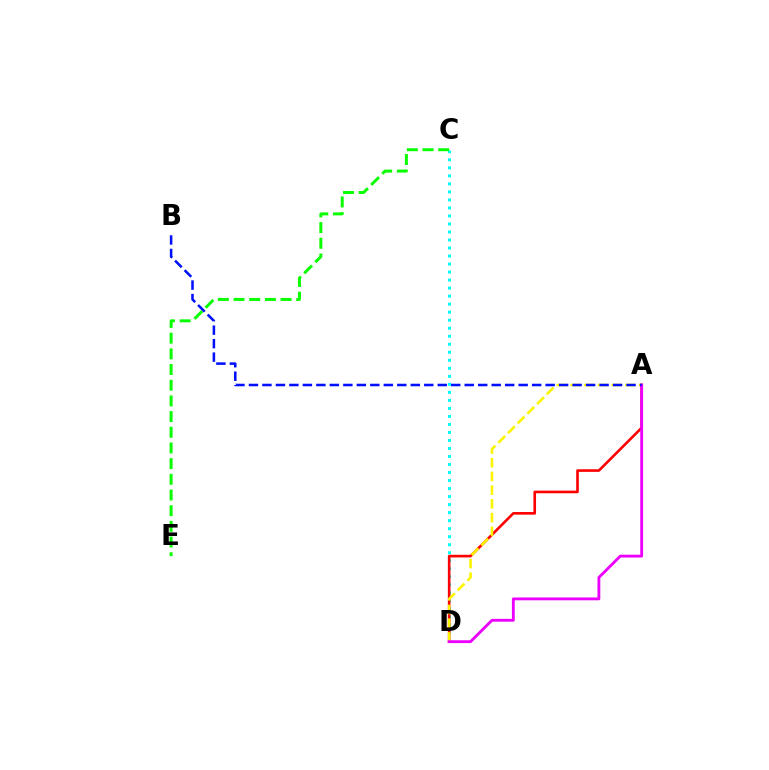{('C', 'D'): [{'color': '#00fff6', 'line_style': 'dotted', 'thickness': 2.18}], ('A', 'D'): [{'color': '#ff0000', 'line_style': 'solid', 'thickness': 1.89}, {'color': '#fcf500', 'line_style': 'dashed', 'thickness': 1.86}, {'color': '#ee00ff', 'line_style': 'solid', 'thickness': 2.05}], ('C', 'E'): [{'color': '#08ff00', 'line_style': 'dashed', 'thickness': 2.13}], ('A', 'B'): [{'color': '#0010ff', 'line_style': 'dashed', 'thickness': 1.83}]}